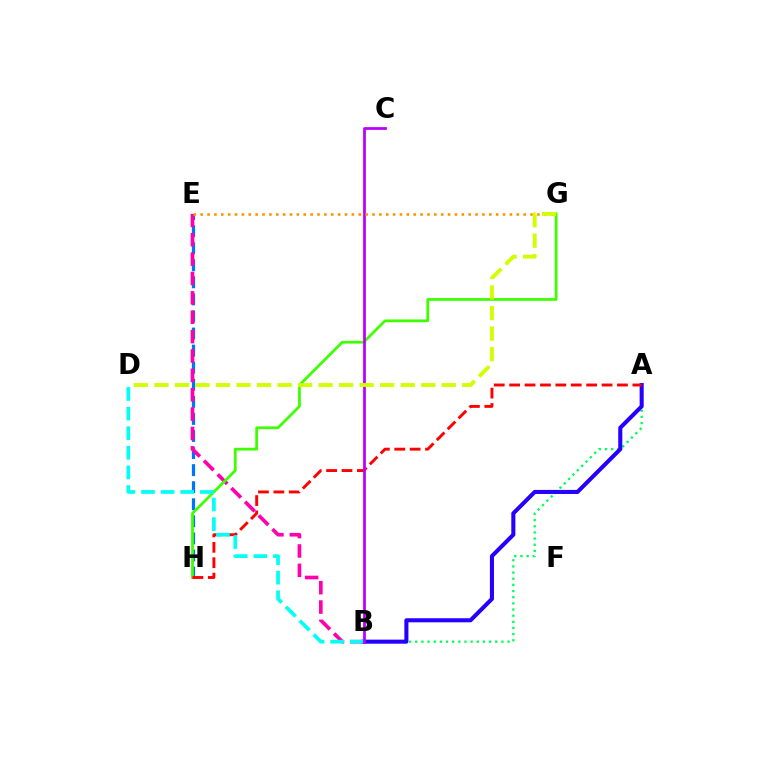{('A', 'B'): [{'color': '#00ff5c', 'line_style': 'dotted', 'thickness': 1.67}, {'color': '#2500ff', 'line_style': 'solid', 'thickness': 2.93}], ('E', 'H'): [{'color': '#0074ff', 'line_style': 'dashed', 'thickness': 2.32}], ('B', 'E'): [{'color': '#ff00ac', 'line_style': 'dashed', 'thickness': 2.63}], ('G', 'H'): [{'color': '#3dff00', 'line_style': 'solid', 'thickness': 1.98}], ('A', 'H'): [{'color': '#ff0000', 'line_style': 'dashed', 'thickness': 2.09}], ('B', 'D'): [{'color': '#00fff6', 'line_style': 'dashed', 'thickness': 2.66}], ('B', 'C'): [{'color': '#b900ff', 'line_style': 'solid', 'thickness': 1.98}], ('E', 'G'): [{'color': '#ff9400', 'line_style': 'dotted', 'thickness': 1.87}], ('D', 'G'): [{'color': '#d1ff00', 'line_style': 'dashed', 'thickness': 2.79}]}